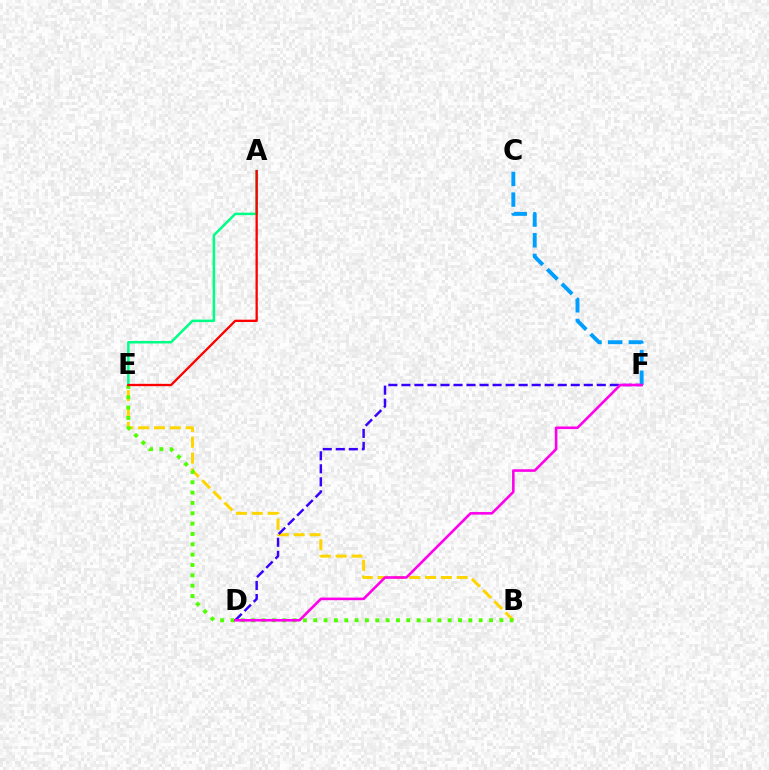{('B', 'E'): [{'color': '#ffd500', 'line_style': 'dashed', 'thickness': 2.15}, {'color': '#4fff00', 'line_style': 'dotted', 'thickness': 2.81}], ('D', 'F'): [{'color': '#3700ff', 'line_style': 'dashed', 'thickness': 1.77}, {'color': '#ff00ed', 'line_style': 'solid', 'thickness': 1.86}], ('C', 'F'): [{'color': '#009eff', 'line_style': 'dashed', 'thickness': 2.81}], ('A', 'E'): [{'color': '#00ff86', 'line_style': 'solid', 'thickness': 1.82}, {'color': '#ff0000', 'line_style': 'solid', 'thickness': 1.66}]}